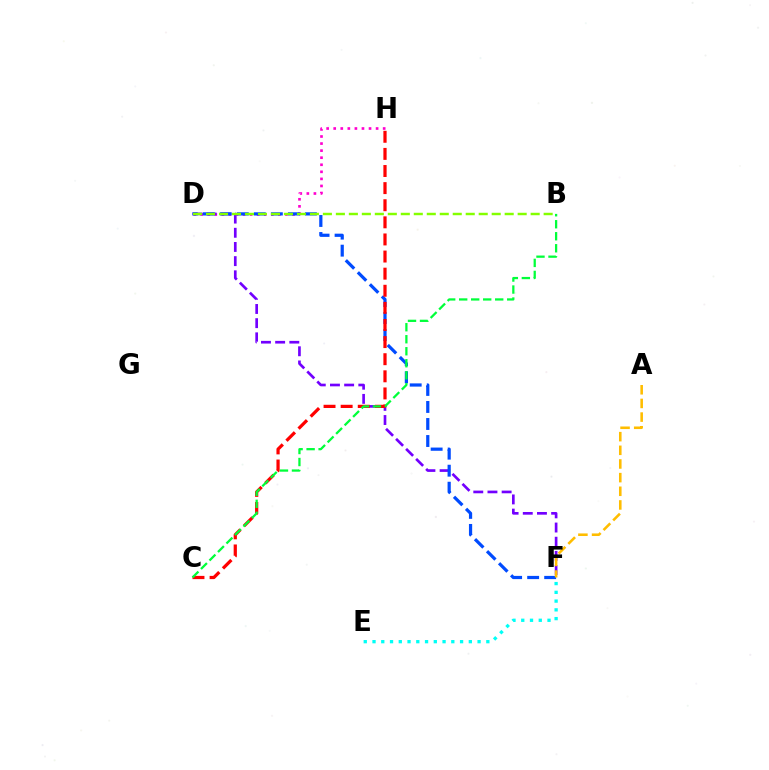{('D', 'H'): [{'color': '#ff00cf', 'line_style': 'dotted', 'thickness': 1.92}], ('D', 'F'): [{'color': '#7200ff', 'line_style': 'dashed', 'thickness': 1.93}, {'color': '#004bff', 'line_style': 'dashed', 'thickness': 2.31}], ('C', 'H'): [{'color': '#ff0000', 'line_style': 'dashed', 'thickness': 2.32}], ('A', 'F'): [{'color': '#ffbd00', 'line_style': 'dashed', 'thickness': 1.86}], ('E', 'F'): [{'color': '#00fff6', 'line_style': 'dotted', 'thickness': 2.38}], ('B', 'D'): [{'color': '#84ff00', 'line_style': 'dashed', 'thickness': 1.76}], ('B', 'C'): [{'color': '#00ff39', 'line_style': 'dashed', 'thickness': 1.63}]}